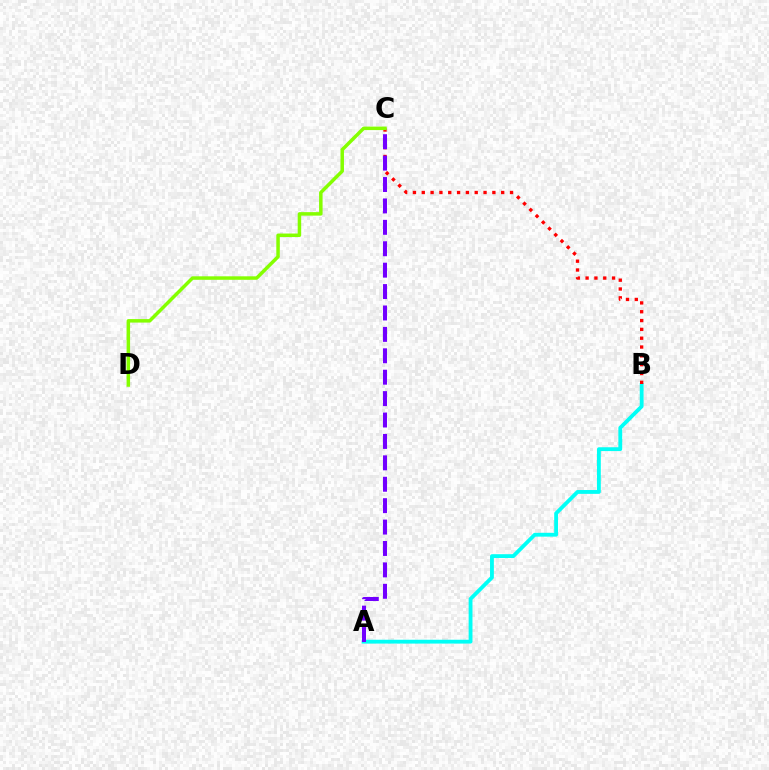{('A', 'B'): [{'color': '#00fff6', 'line_style': 'solid', 'thickness': 2.76}], ('B', 'C'): [{'color': '#ff0000', 'line_style': 'dotted', 'thickness': 2.4}], ('A', 'C'): [{'color': '#7200ff', 'line_style': 'dashed', 'thickness': 2.91}], ('C', 'D'): [{'color': '#84ff00', 'line_style': 'solid', 'thickness': 2.51}]}